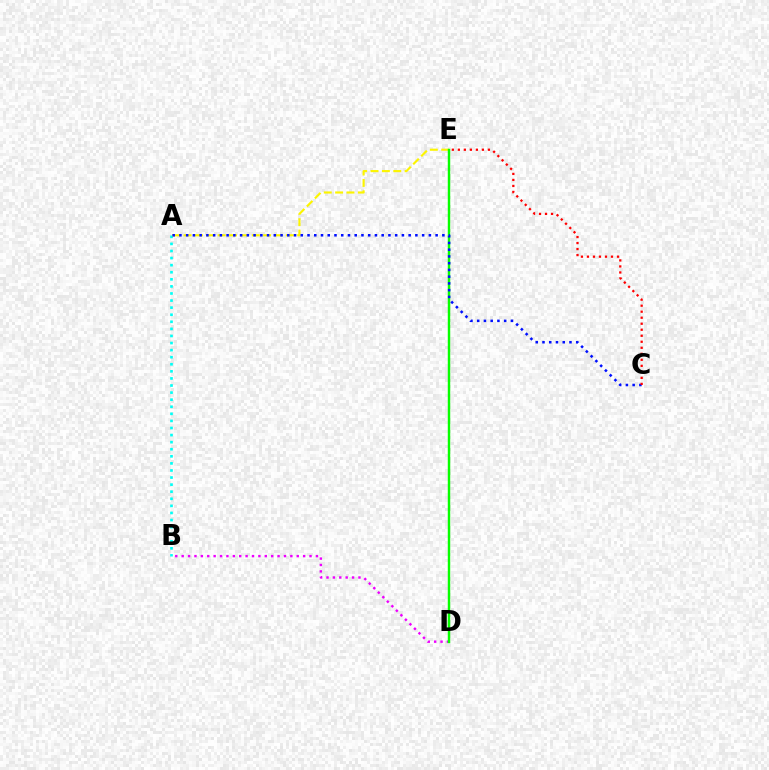{('B', 'D'): [{'color': '#ee00ff', 'line_style': 'dotted', 'thickness': 1.74}], ('A', 'B'): [{'color': '#00fff6', 'line_style': 'dotted', 'thickness': 1.92}], ('A', 'E'): [{'color': '#fcf500', 'line_style': 'dashed', 'thickness': 1.54}], ('D', 'E'): [{'color': '#08ff00', 'line_style': 'solid', 'thickness': 1.76}], ('A', 'C'): [{'color': '#0010ff', 'line_style': 'dotted', 'thickness': 1.83}], ('C', 'E'): [{'color': '#ff0000', 'line_style': 'dotted', 'thickness': 1.63}]}